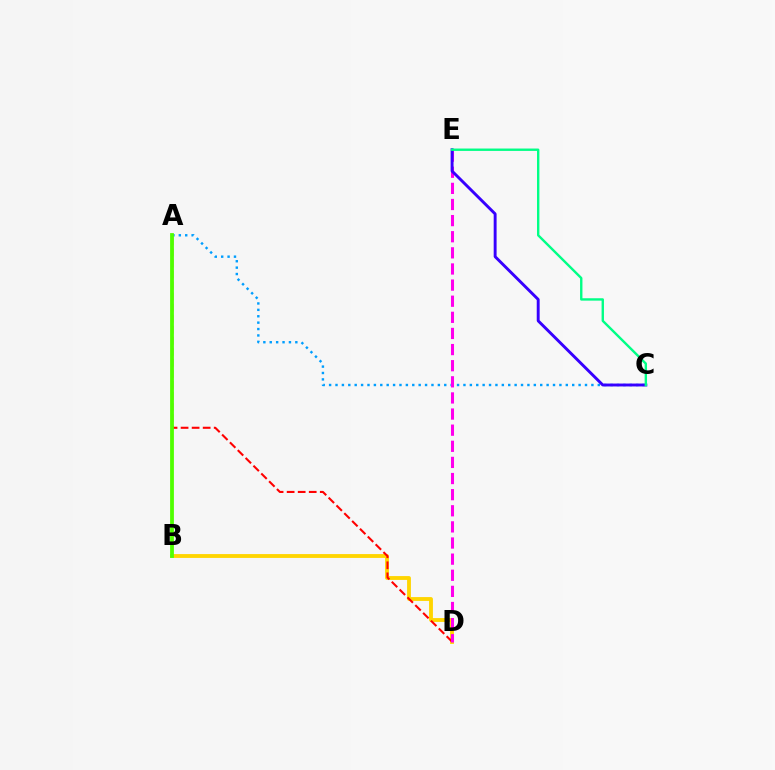{('B', 'D'): [{'color': '#ffd500', 'line_style': 'solid', 'thickness': 2.77}], ('A', 'D'): [{'color': '#ff0000', 'line_style': 'dashed', 'thickness': 1.5}], ('A', 'C'): [{'color': '#009eff', 'line_style': 'dotted', 'thickness': 1.74}], ('D', 'E'): [{'color': '#ff00ed', 'line_style': 'dashed', 'thickness': 2.19}], ('C', 'E'): [{'color': '#3700ff', 'line_style': 'solid', 'thickness': 2.1}, {'color': '#00ff86', 'line_style': 'solid', 'thickness': 1.72}], ('A', 'B'): [{'color': '#4fff00', 'line_style': 'solid', 'thickness': 2.73}]}